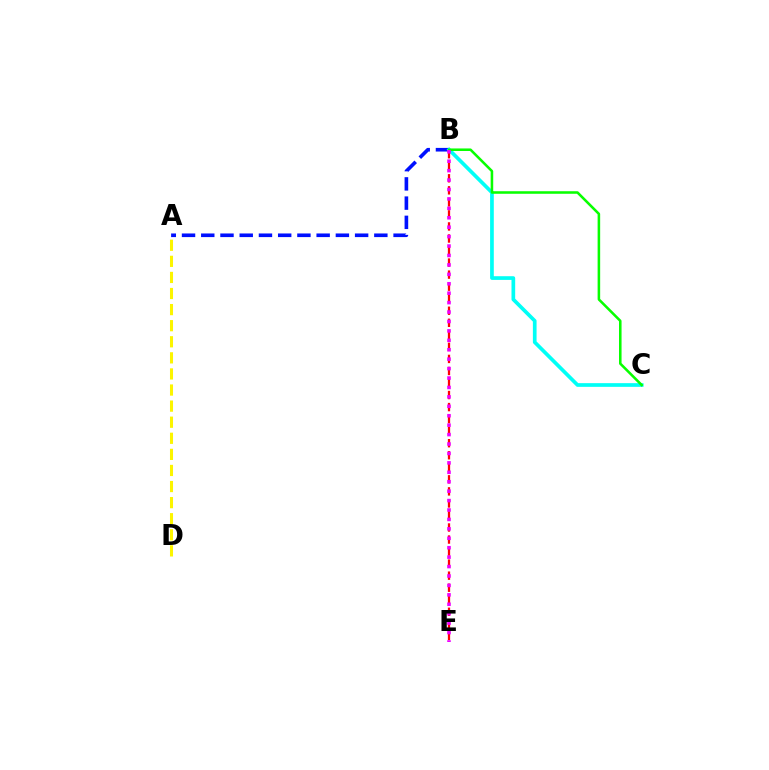{('A', 'D'): [{'color': '#fcf500', 'line_style': 'dashed', 'thickness': 2.19}], ('A', 'B'): [{'color': '#0010ff', 'line_style': 'dashed', 'thickness': 2.61}], ('B', 'C'): [{'color': '#00fff6', 'line_style': 'solid', 'thickness': 2.66}, {'color': '#08ff00', 'line_style': 'solid', 'thickness': 1.84}], ('B', 'E'): [{'color': '#ff0000', 'line_style': 'dashed', 'thickness': 1.64}, {'color': '#ee00ff', 'line_style': 'dotted', 'thickness': 2.56}]}